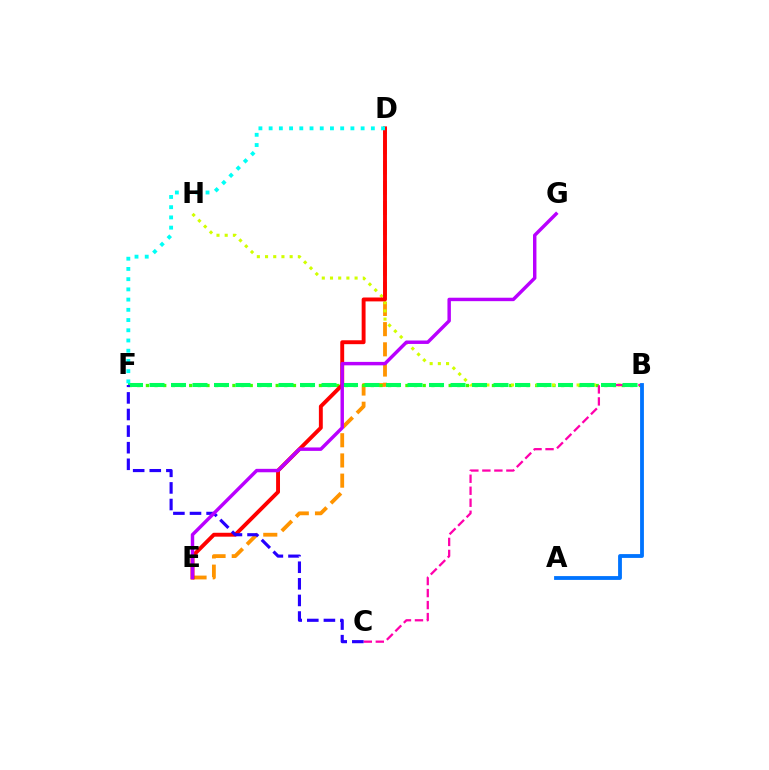{('D', 'E'): [{'color': '#ff9400', 'line_style': 'dashed', 'thickness': 2.74}, {'color': '#ff0000', 'line_style': 'solid', 'thickness': 2.81}], ('B', 'F'): [{'color': '#3dff00', 'line_style': 'dotted', 'thickness': 2.35}, {'color': '#00ff5c', 'line_style': 'dashed', 'thickness': 2.92}], ('B', 'H'): [{'color': '#d1ff00', 'line_style': 'dotted', 'thickness': 2.23}], ('B', 'C'): [{'color': '#ff00ac', 'line_style': 'dashed', 'thickness': 1.63}], ('C', 'F'): [{'color': '#2500ff', 'line_style': 'dashed', 'thickness': 2.26}], ('D', 'F'): [{'color': '#00fff6', 'line_style': 'dotted', 'thickness': 2.78}], ('E', 'G'): [{'color': '#b900ff', 'line_style': 'solid', 'thickness': 2.48}], ('A', 'B'): [{'color': '#0074ff', 'line_style': 'solid', 'thickness': 2.74}]}